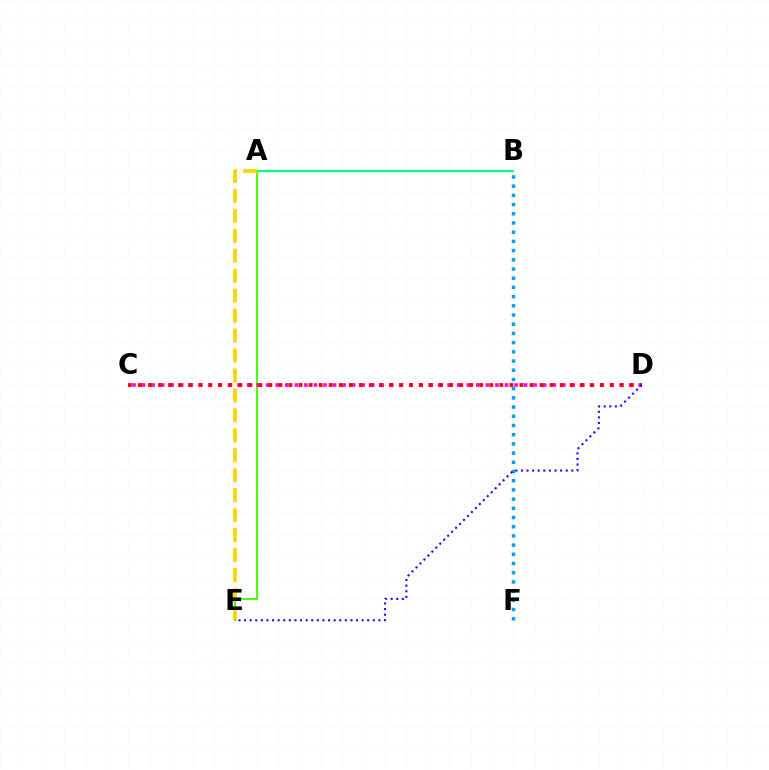{('A', 'B'): [{'color': '#00ff86', 'line_style': 'solid', 'thickness': 1.54}], ('A', 'E'): [{'color': '#4fff00', 'line_style': 'solid', 'thickness': 1.54}, {'color': '#ffd500', 'line_style': 'dashed', 'thickness': 2.71}], ('C', 'D'): [{'color': '#ff00ed', 'line_style': 'dotted', 'thickness': 2.59}, {'color': '#ff0000', 'line_style': 'dotted', 'thickness': 2.73}], ('B', 'F'): [{'color': '#009eff', 'line_style': 'dotted', 'thickness': 2.5}], ('D', 'E'): [{'color': '#3700ff', 'line_style': 'dotted', 'thickness': 1.52}]}